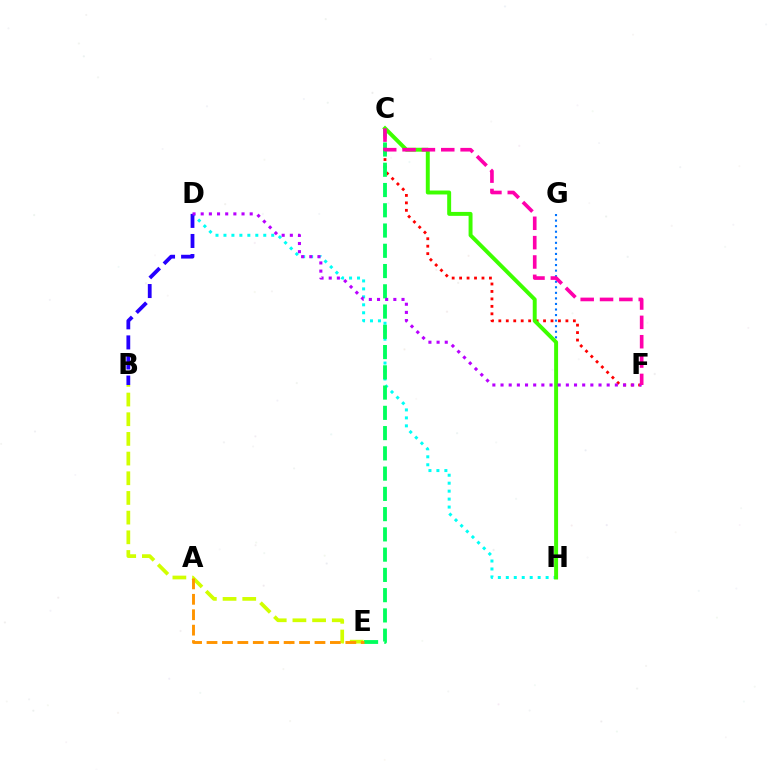{('C', 'F'): [{'color': '#ff0000', 'line_style': 'dotted', 'thickness': 2.03}, {'color': '#ff00ac', 'line_style': 'dashed', 'thickness': 2.63}], ('D', 'H'): [{'color': '#00fff6', 'line_style': 'dotted', 'thickness': 2.16}], ('B', 'E'): [{'color': '#d1ff00', 'line_style': 'dashed', 'thickness': 2.67}], ('G', 'H'): [{'color': '#0074ff', 'line_style': 'dotted', 'thickness': 1.51}], ('C', 'E'): [{'color': '#00ff5c', 'line_style': 'dashed', 'thickness': 2.75}], ('C', 'H'): [{'color': '#3dff00', 'line_style': 'solid', 'thickness': 2.84}], ('A', 'E'): [{'color': '#ff9400', 'line_style': 'dashed', 'thickness': 2.1}], ('B', 'D'): [{'color': '#2500ff', 'line_style': 'dashed', 'thickness': 2.73}], ('D', 'F'): [{'color': '#b900ff', 'line_style': 'dotted', 'thickness': 2.22}]}